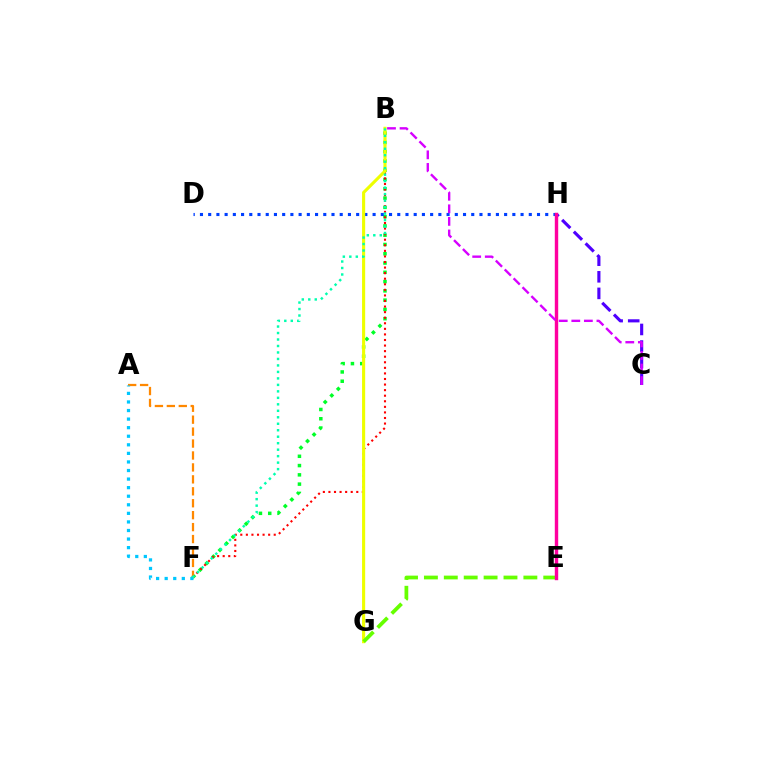{('B', 'F'): [{'color': '#00ff27', 'line_style': 'dotted', 'thickness': 2.52}, {'color': '#ff0000', 'line_style': 'dotted', 'thickness': 1.51}, {'color': '#00ffaf', 'line_style': 'dotted', 'thickness': 1.76}], ('D', 'H'): [{'color': '#003fff', 'line_style': 'dotted', 'thickness': 2.23}], ('C', 'H'): [{'color': '#4f00ff', 'line_style': 'dashed', 'thickness': 2.25}], ('A', 'F'): [{'color': '#ff8800', 'line_style': 'dashed', 'thickness': 1.62}, {'color': '#00c7ff', 'line_style': 'dotted', 'thickness': 2.33}], ('B', 'G'): [{'color': '#eeff00', 'line_style': 'solid', 'thickness': 2.24}], ('E', 'G'): [{'color': '#66ff00', 'line_style': 'dashed', 'thickness': 2.7}], ('E', 'H'): [{'color': '#ff00a0', 'line_style': 'solid', 'thickness': 2.45}], ('B', 'C'): [{'color': '#d600ff', 'line_style': 'dashed', 'thickness': 1.71}]}